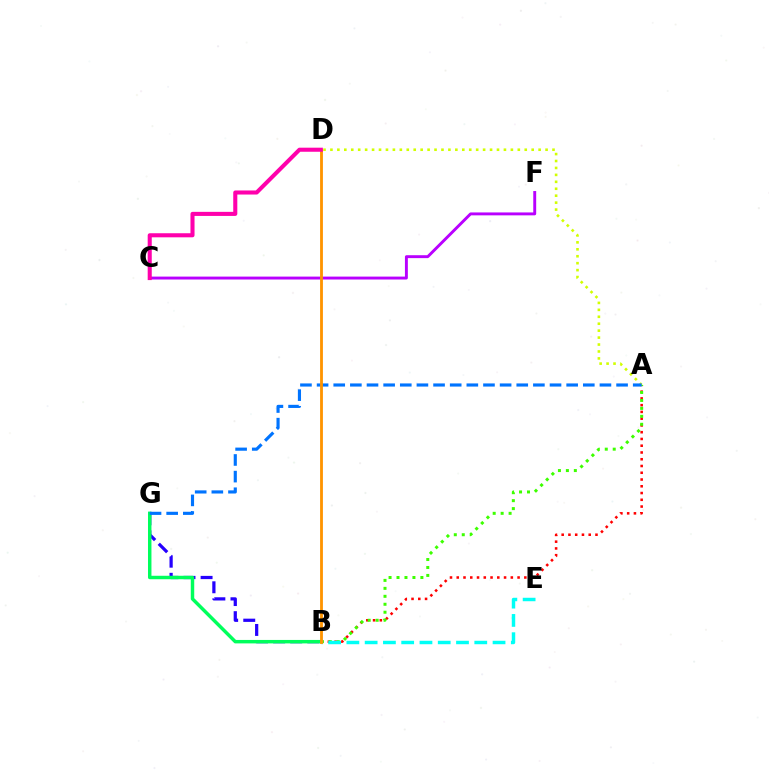{('A', 'B'): [{'color': '#ff0000', 'line_style': 'dotted', 'thickness': 1.84}, {'color': '#3dff00', 'line_style': 'dotted', 'thickness': 2.16}], ('B', 'G'): [{'color': '#2500ff', 'line_style': 'dashed', 'thickness': 2.32}, {'color': '#00ff5c', 'line_style': 'solid', 'thickness': 2.49}], ('C', 'F'): [{'color': '#b900ff', 'line_style': 'solid', 'thickness': 2.1}], ('A', 'D'): [{'color': '#d1ff00', 'line_style': 'dotted', 'thickness': 1.89}], ('B', 'E'): [{'color': '#00fff6', 'line_style': 'dashed', 'thickness': 2.48}], ('A', 'G'): [{'color': '#0074ff', 'line_style': 'dashed', 'thickness': 2.26}], ('B', 'D'): [{'color': '#ff9400', 'line_style': 'solid', 'thickness': 2.03}], ('C', 'D'): [{'color': '#ff00ac', 'line_style': 'solid', 'thickness': 2.93}]}